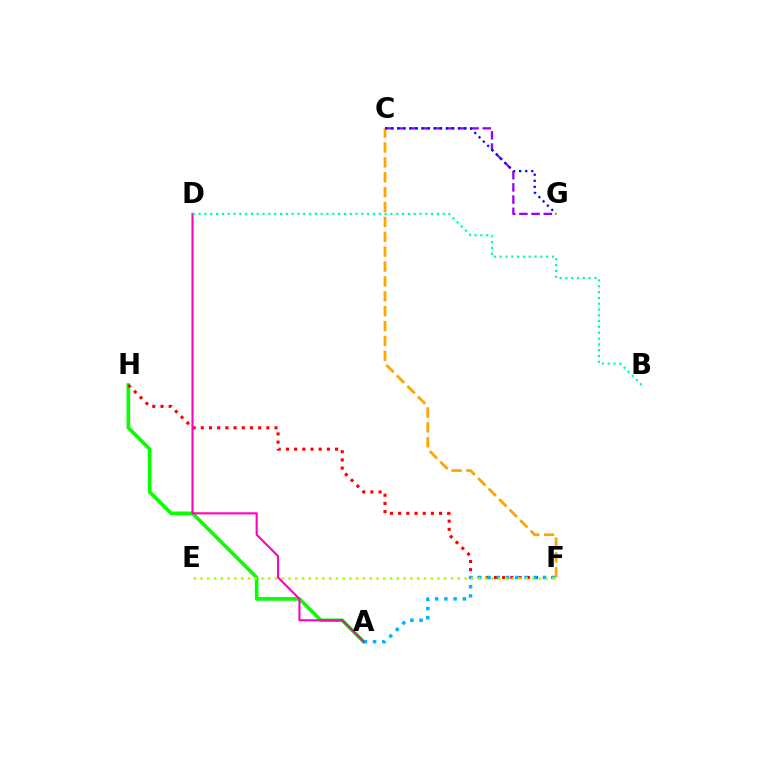{('A', 'H'): [{'color': '#08ff00', 'line_style': 'solid', 'thickness': 2.62}], ('C', 'G'): [{'color': '#9b00ff', 'line_style': 'dashed', 'thickness': 1.66}, {'color': '#0010ff', 'line_style': 'dotted', 'thickness': 1.65}], ('F', 'H'): [{'color': '#ff0000', 'line_style': 'dotted', 'thickness': 2.23}], ('A', 'F'): [{'color': '#00b5ff', 'line_style': 'dotted', 'thickness': 2.51}], ('C', 'F'): [{'color': '#ffa500', 'line_style': 'dashed', 'thickness': 2.02}], ('E', 'F'): [{'color': '#b3ff00', 'line_style': 'dotted', 'thickness': 1.84}], ('A', 'D'): [{'color': '#ff00bd', 'line_style': 'solid', 'thickness': 1.51}], ('B', 'D'): [{'color': '#00ff9d', 'line_style': 'dotted', 'thickness': 1.58}]}